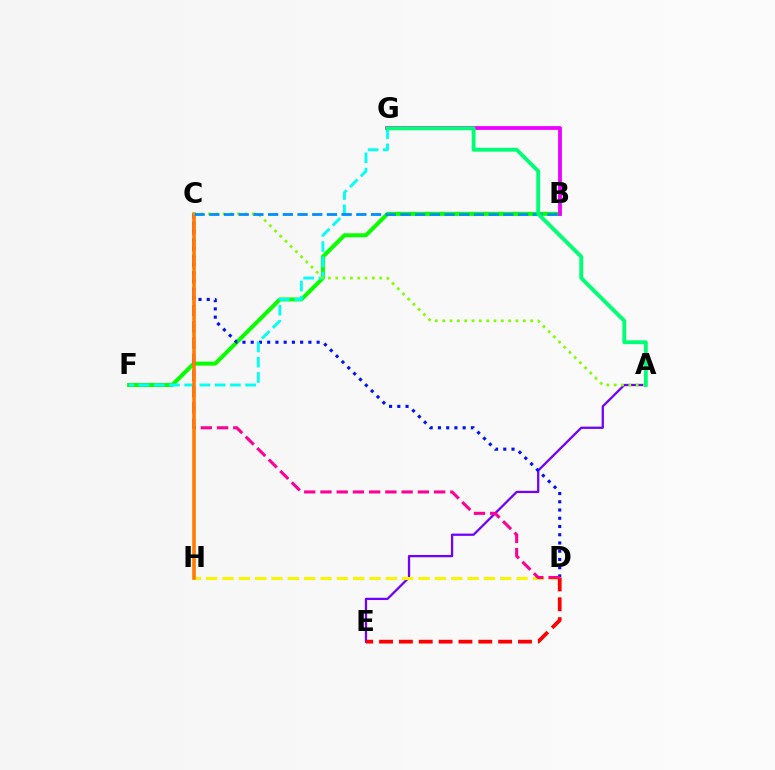{('A', 'E'): [{'color': '#7200ff', 'line_style': 'solid', 'thickness': 1.64}], ('B', 'F'): [{'color': '#08ff00', 'line_style': 'solid', 'thickness': 2.89}], ('C', 'D'): [{'color': '#0010ff', 'line_style': 'dotted', 'thickness': 2.24}, {'color': '#ff0094', 'line_style': 'dashed', 'thickness': 2.21}], ('F', 'G'): [{'color': '#00fff6', 'line_style': 'dashed', 'thickness': 2.07}], ('D', 'H'): [{'color': '#fcf500', 'line_style': 'dashed', 'thickness': 2.22}], ('D', 'E'): [{'color': '#ff0000', 'line_style': 'dashed', 'thickness': 2.7}], ('C', 'H'): [{'color': '#ff7c00', 'line_style': 'solid', 'thickness': 2.59}], ('A', 'C'): [{'color': '#84ff00', 'line_style': 'dotted', 'thickness': 1.99}], ('B', 'G'): [{'color': '#ee00ff', 'line_style': 'solid', 'thickness': 2.73}], ('B', 'C'): [{'color': '#008cff', 'line_style': 'dashed', 'thickness': 2.0}], ('A', 'G'): [{'color': '#00ff74', 'line_style': 'solid', 'thickness': 2.78}]}